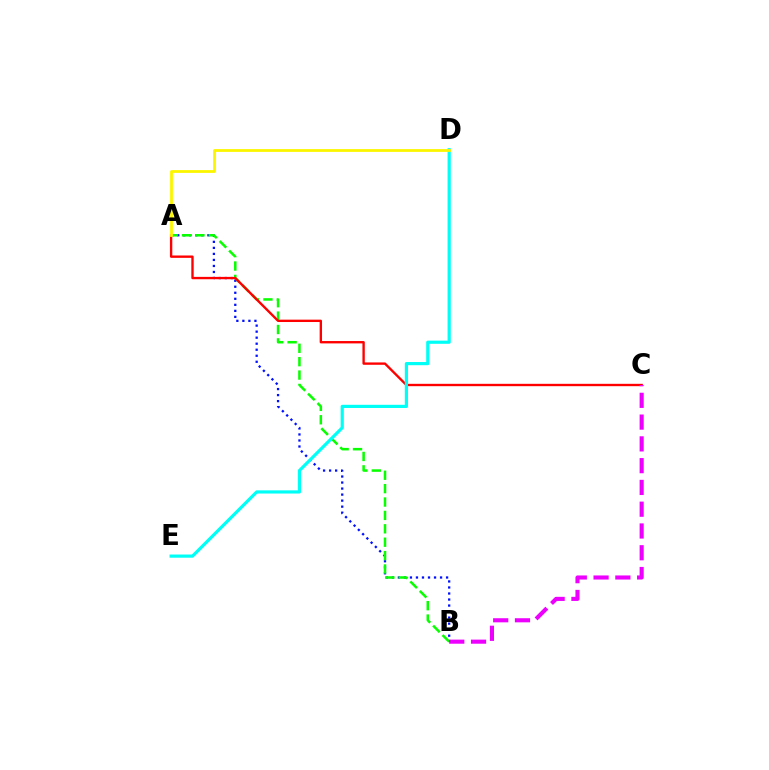{('A', 'B'): [{'color': '#0010ff', 'line_style': 'dotted', 'thickness': 1.64}, {'color': '#08ff00', 'line_style': 'dashed', 'thickness': 1.82}], ('A', 'C'): [{'color': '#ff0000', 'line_style': 'solid', 'thickness': 1.7}], ('B', 'C'): [{'color': '#ee00ff', 'line_style': 'dashed', 'thickness': 2.96}], ('D', 'E'): [{'color': '#00fff6', 'line_style': 'solid', 'thickness': 2.29}], ('A', 'D'): [{'color': '#fcf500', 'line_style': 'solid', 'thickness': 2.01}]}